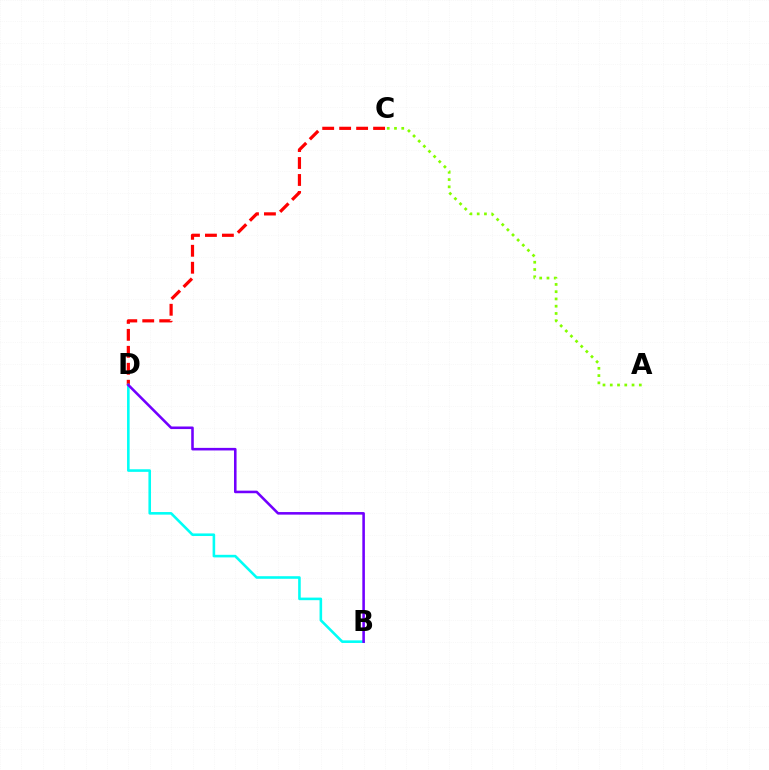{('C', 'D'): [{'color': '#ff0000', 'line_style': 'dashed', 'thickness': 2.3}], ('A', 'C'): [{'color': '#84ff00', 'line_style': 'dotted', 'thickness': 1.97}], ('B', 'D'): [{'color': '#00fff6', 'line_style': 'solid', 'thickness': 1.87}, {'color': '#7200ff', 'line_style': 'solid', 'thickness': 1.85}]}